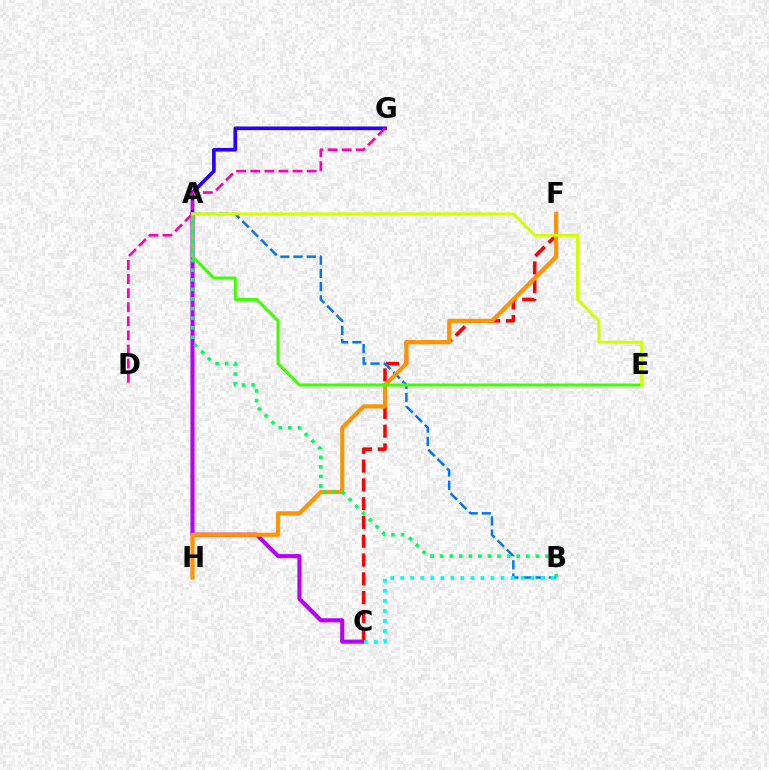{('A', 'C'): [{'color': '#b900ff', 'line_style': 'solid', 'thickness': 2.96}], ('A', 'G'): [{'color': '#2500ff', 'line_style': 'solid', 'thickness': 2.64}], ('C', 'F'): [{'color': '#ff0000', 'line_style': 'dashed', 'thickness': 2.55}], ('D', 'G'): [{'color': '#ff00ac', 'line_style': 'dashed', 'thickness': 1.91}], ('A', 'B'): [{'color': '#0074ff', 'line_style': 'dashed', 'thickness': 1.79}, {'color': '#00ff5c', 'line_style': 'dotted', 'thickness': 2.6}], ('B', 'C'): [{'color': '#00fff6', 'line_style': 'dotted', 'thickness': 2.73}], ('F', 'H'): [{'color': '#ff9400', 'line_style': 'solid', 'thickness': 2.98}], ('A', 'E'): [{'color': '#3dff00', 'line_style': 'solid', 'thickness': 2.17}, {'color': '#d1ff00', 'line_style': 'solid', 'thickness': 2.15}]}